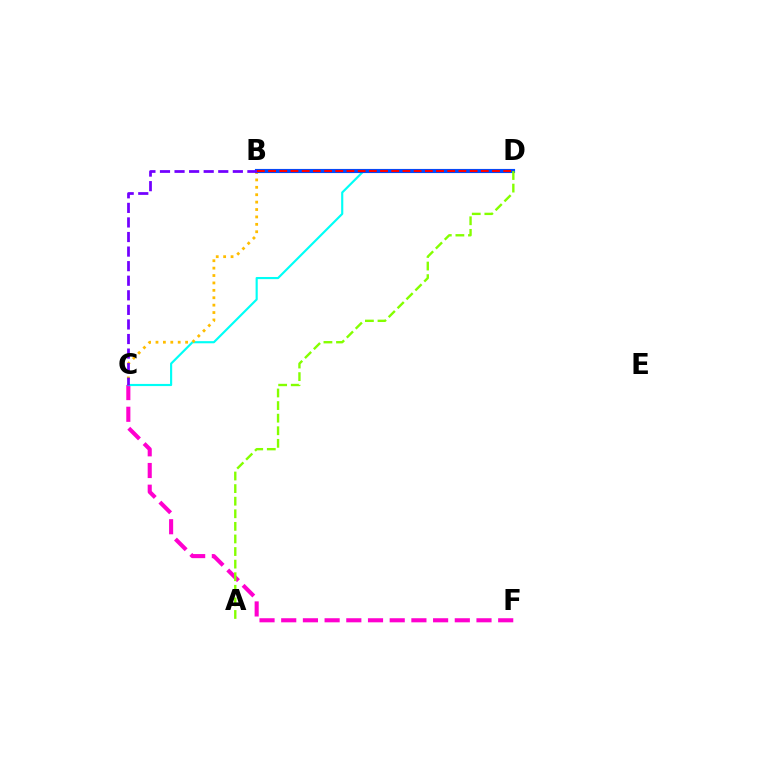{('C', 'F'): [{'color': '#ff00cf', 'line_style': 'dashed', 'thickness': 2.95}], ('C', 'D'): [{'color': '#00fff6', 'line_style': 'solid', 'thickness': 1.55}], ('B', 'C'): [{'color': '#ffbd00', 'line_style': 'dotted', 'thickness': 2.01}, {'color': '#7200ff', 'line_style': 'dashed', 'thickness': 1.98}], ('B', 'D'): [{'color': '#00ff39', 'line_style': 'solid', 'thickness': 1.86}, {'color': '#004bff', 'line_style': 'solid', 'thickness': 2.97}, {'color': '#ff0000', 'line_style': 'dashed', 'thickness': 1.52}], ('A', 'D'): [{'color': '#84ff00', 'line_style': 'dashed', 'thickness': 1.71}]}